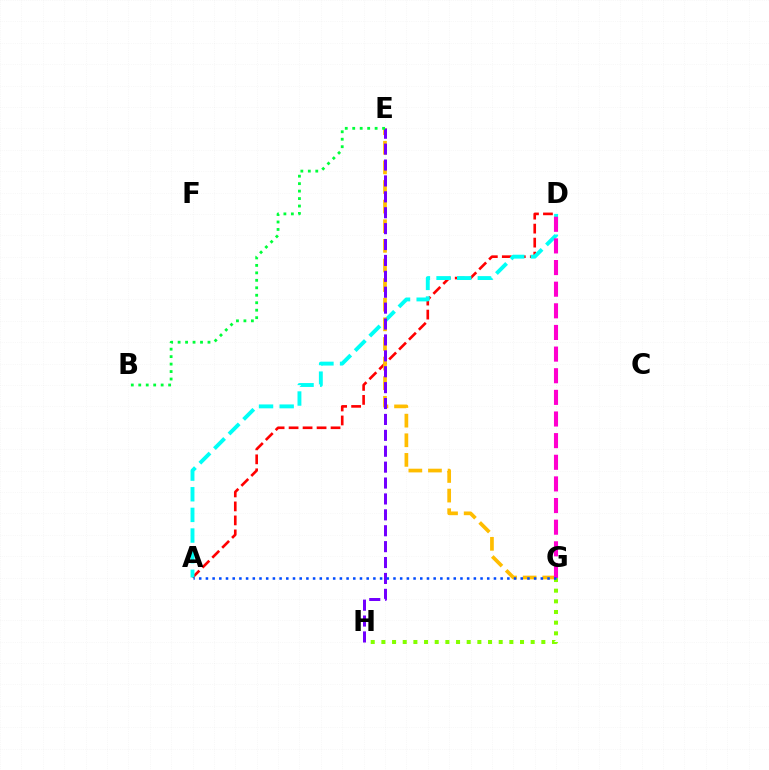{('A', 'D'): [{'color': '#ff0000', 'line_style': 'dashed', 'thickness': 1.9}, {'color': '#00fff6', 'line_style': 'dashed', 'thickness': 2.8}], ('G', 'H'): [{'color': '#84ff00', 'line_style': 'dotted', 'thickness': 2.9}], ('E', 'G'): [{'color': '#ffbd00', 'line_style': 'dashed', 'thickness': 2.67}], ('D', 'G'): [{'color': '#ff00cf', 'line_style': 'dashed', 'thickness': 2.94}], ('E', 'H'): [{'color': '#7200ff', 'line_style': 'dashed', 'thickness': 2.16}], ('A', 'G'): [{'color': '#004bff', 'line_style': 'dotted', 'thickness': 1.82}], ('B', 'E'): [{'color': '#00ff39', 'line_style': 'dotted', 'thickness': 2.03}]}